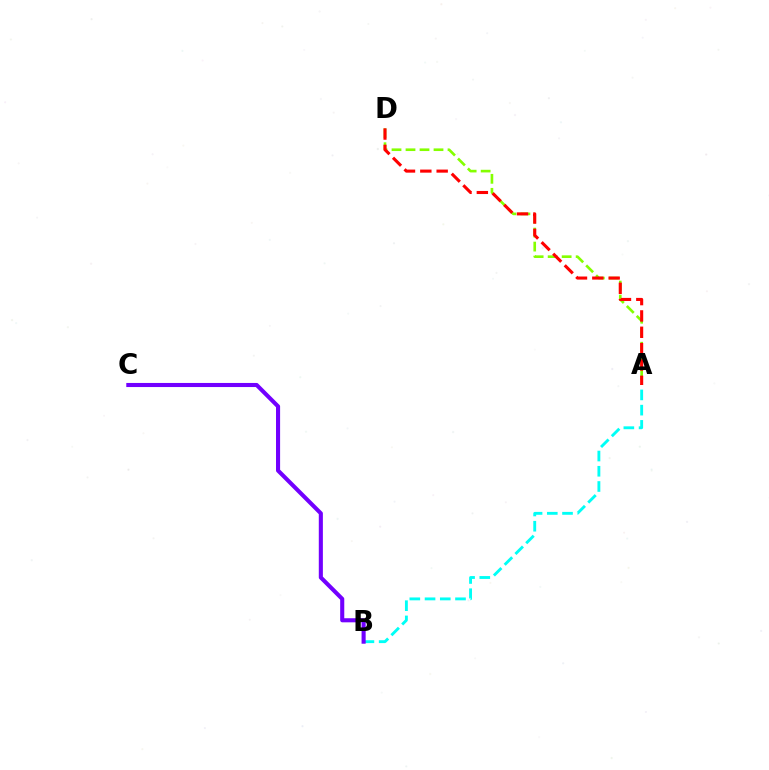{('A', 'D'): [{'color': '#84ff00', 'line_style': 'dashed', 'thickness': 1.9}, {'color': '#ff0000', 'line_style': 'dashed', 'thickness': 2.22}], ('A', 'B'): [{'color': '#00fff6', 'line_style': 'dashed', 'thickness': 2.07}], ('B', 'C'): [{'color': '#7200ff', 'line_style': 'solid', 'thickness': 2.94}]}